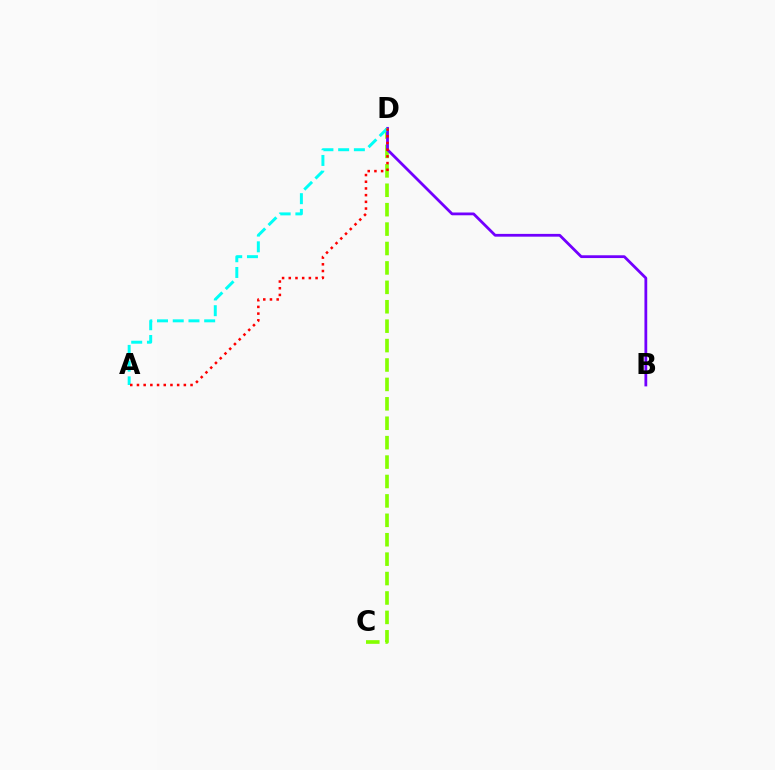{('C', 'D'): [{'color': '#84ff00', 'line_style': 'dashed', 'thickness': 2.64}], ('B', 'D'): [{'color': '#7200ff', 'line_style': 'solid', 'thickness': 2.0}], ('A', 'D'): [{'color': '#00fff6', 'line_style': 'dashed', 'thickness': 2.14}, {'color': '#ff0000', 'line_style': 'dotted', 'thickness': 1.82}]}